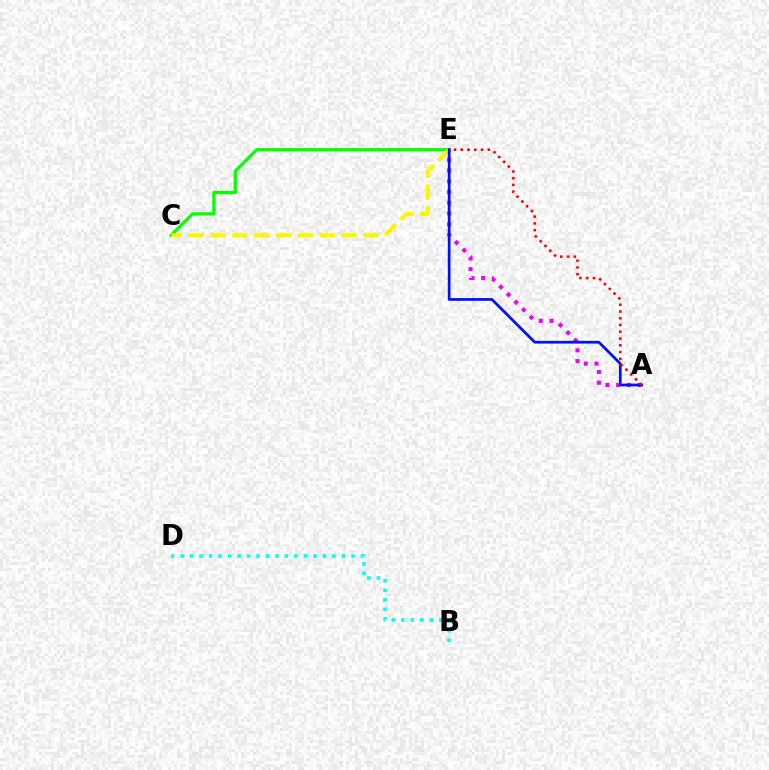{('C', 'E'): [{'color': '#08ff00', 'line_style': 'solid', 'thickness': 2.36}, {'color': '#fcf500', 'line_style': 'dashed', 'thickness': 2.97}], ('A', 'E'): [{'color': '#ee00ff', 'line_style': 'dotted', 'thickness': 2.92}, {'color': '#0010ff', 'line_style': 'solid', 'thickness': 1.96}, {'color': '#ff0000', 'line_style': 'dotted', 'thickness': 1.84}], ('B', 'D'): [{'color': '#00fff6', 'line_style': 'dotted', 'thickness': 2.58}]}